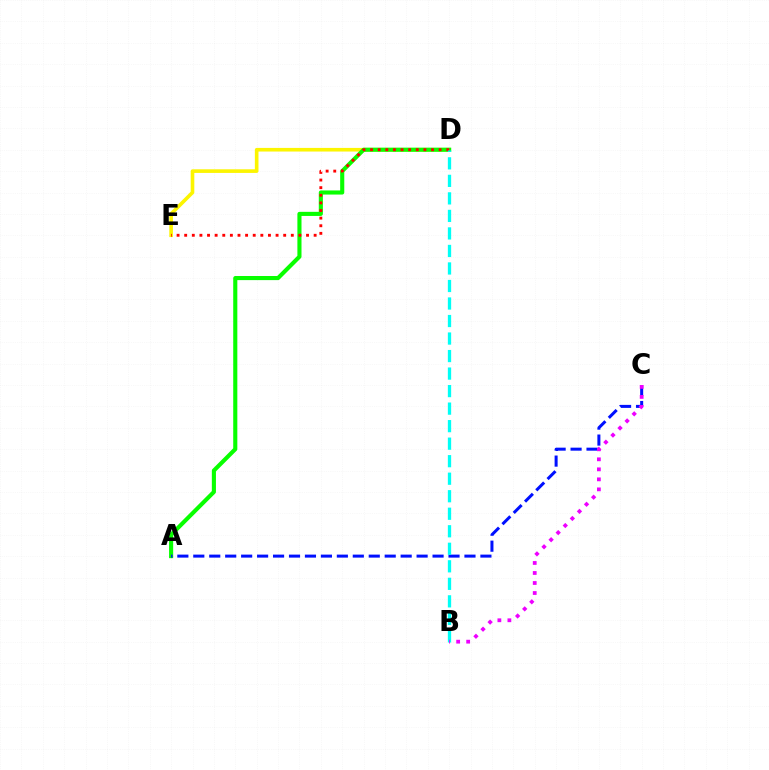{('D', 'E'): [{'color': '#fcf500', 'line_style': 'solid', 'thickness': 2.61}, {'color': '#ff0000', 'line_style': 'dotted', 'thickness': 2.07}], ('A', 'D'): [{'color': '#08ff00', 'line_style': 'solid', 'thickness': 2.96}], ('A', 'C'): [{'color': '#0010ff', 'line_style': 'dashed', 'thickness': 2.17}], ('B', 'D'): [{'color': '#00fff6', 'line_style': 'dashed', 'thickness': 2.38}], ('B', 'C'): [{'color': '#ee00ff', 'line_style': 'dotted', 'thickness': 2.72}]}